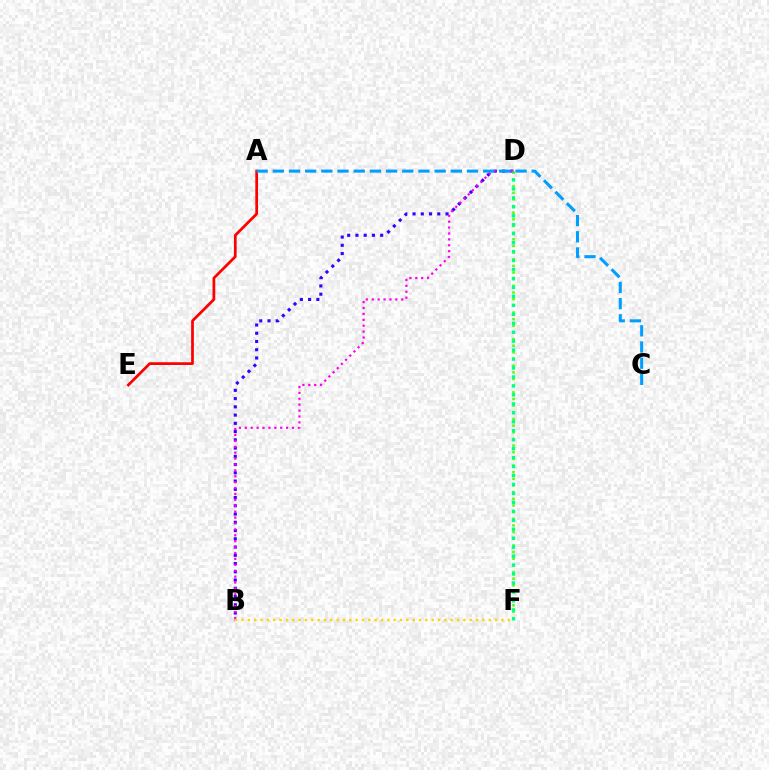{('D', 'F'): [{'color': '#4fff00', 'line_style': 'dotted', 'thickness': 1.81}, {'color': '#00ff86', 'line_style': 'dotted', 'thickness': 2.43}], ('B', 'D'): [{'color': '#3700ff', 'line_style': 'dotted', 'thickness': 2.24}, {'color': '#ff00ed', 'line_style': 'dotted', 'thickness': 1.6}], ('A', 'E'): [{'color': '#ff0000', 'line_style': 'solid', 'thickness': 1.97}], ('A', 'C'): [{'color': '#009eff', 'line_style': 'dashed', 'thickness': 2.2}], ('B', 'F'): [{'color': '#ffd500', 'line_style': 'dotted', 'thickness': 1.72}]}